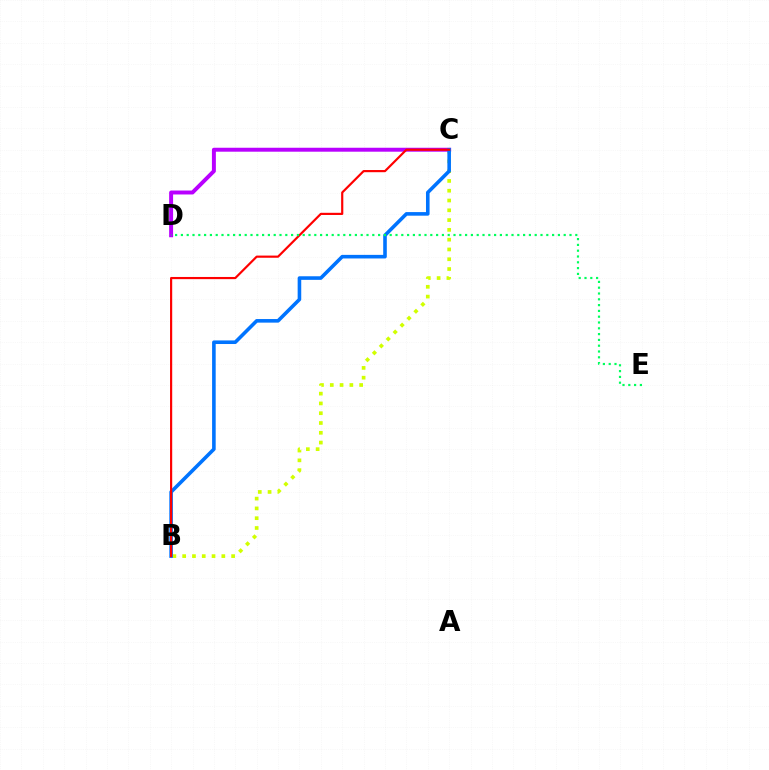{('B', 'C'): [{'color': '#d1ff00', 'line_style': 'dotted', 'thickness': 2.66}, {'color': '#0074ff', 'line_style': 'solid', 'thickness': 2.58}, {'color': '#ff0000', 'line_style': 'solid', 'thickness': 1.57}], ('C', 'D'): [{'color': '#b900ff', 'line_style': 'solid', 'thickness': 2.84}], ('D', 'E'): [{'color': '#00ff5c', 'line_style': 'dotted', 'thickness': 1.58}]}